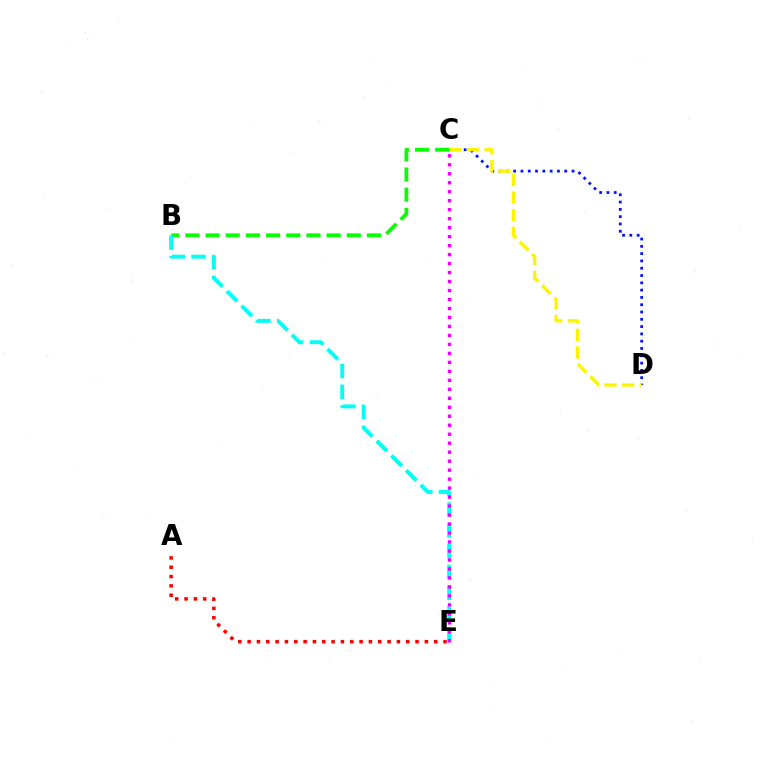{('C', 'D'): [{'color': '#0010ff', 'line_style': 'dotted', 'thickness': 1.98}, {'color': '#fcf500', 'line_style': 'dashed', 'thickness': 2.4}], ('A', 'E'): [{'color': '#ff0000', 'line_style': 'dotted', 'thickness': 2.53}], ('B', 'C'): [{'color': '#08ff00', 'line_style': 'dashed', 'thickness': 2.74}], ('B', 'E'): [{'color': '#00fff6', 'line_style': 'dashed', 'thickness': 2.82}], ('C', 'E'): [{'color': '#ee00ff', 'line_style': 'dotted', 'thickness': 2.44}]}